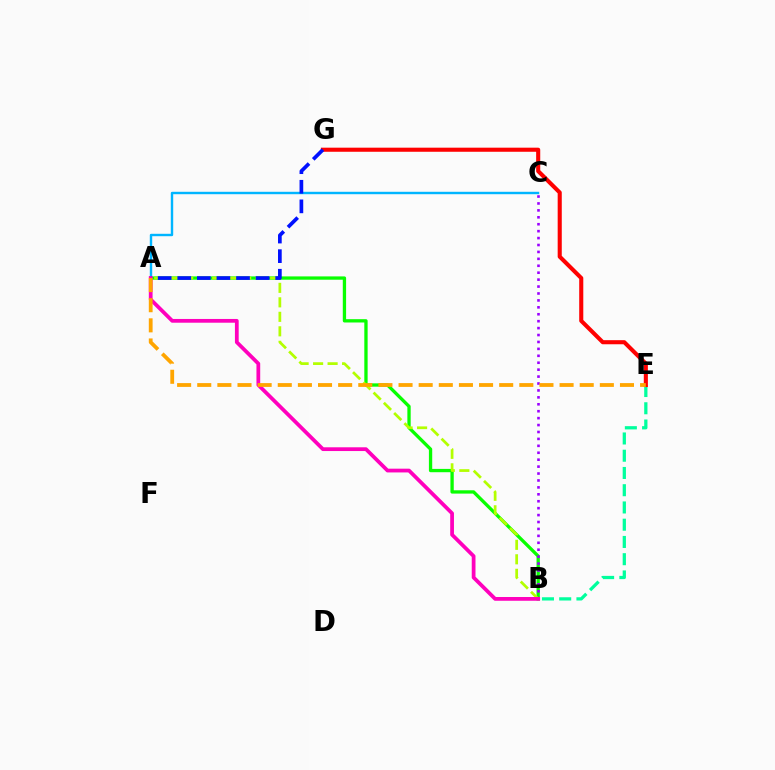{('A', 'B'): [{'color': '#08ff00', 'line_style': 'solid', 'thickness': 2.38}, {'color': '#b3ff00', 'line_style': 'dashed', 'thickness': 1.97}, {'color': '#ff00bd', 'line_style': 'solid', 'thickness': 2.7}], ('B', 'C'): [{'color': '#9b00ff', 'line_style': 'dotted', 'thickness': 1.88}], ('B', 'E'): [{'color': '#00ff9d', 'line_style': 'dashed', 'thickness': 2.34}], ('E', 'G'): [{'color': '#ff0000', 'line_style': 'solid', 'thickness': 2.94}], ('A', 'C'): [{'color': '#00b5ff', 'line_style': 'solid', 'thickness': 1.74}], ('A', 'G'): [{'color': '#0010ff', 'line_style': 'dashed', 'thickness': 2.66}], ('A', 'E'): [{'color': '#ffa500', 'line_style': 'dashed', 'thickness': 2.73}]}